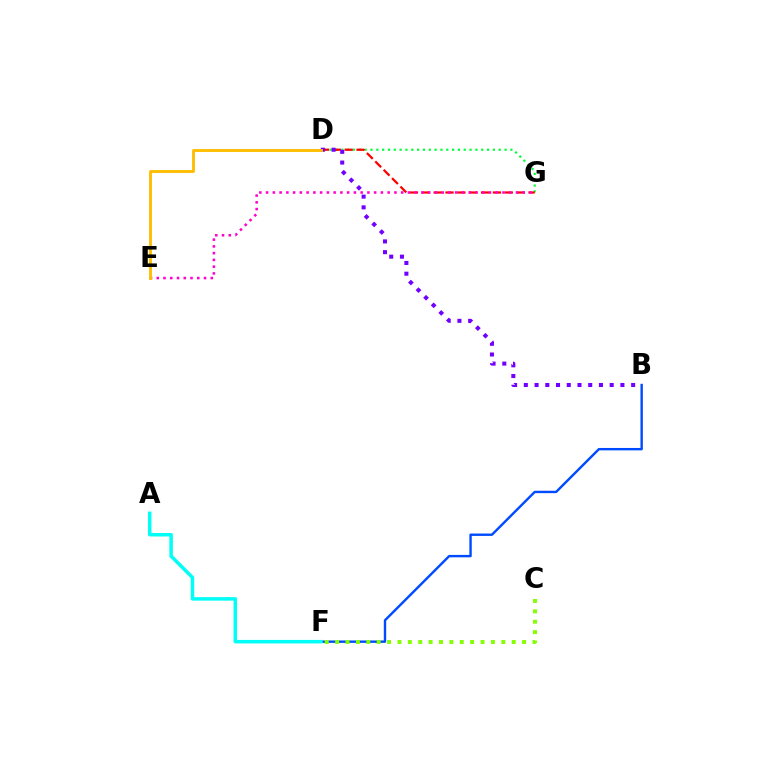{('D', 'G'): [{'color': '#00ff39', 'line_style': 'dotted', 'thickness': 1.58}, {'color': '#ff0000', 'line_style': 'dashed', 'thickness': 1.61}], ('E', 'G'): [{'color': '#ff00cf', 'line_style': 'dotted', 'thickness': 1.84}], ('B', 'D'): [{'color': '#7200ff', 'line_style': 'dotted', 'thickness': 2.92}], ('B', 'F'): [{'color': '#004bff', 'line_style': 'solid', 'thickness': 1.73}], ('A', 'F'): [{'color': '#00fff6', 'line_style': 'solid', 'thickness': 2.51}], ('D', 'E'): [{'color': '#ffbd00', 'line_style': 'solid', 'thickness': 2.07}], ('C', 'F'): [{'color': '#84ff00', 'line_style': 'dotted', 'thickness': 2.82}]}